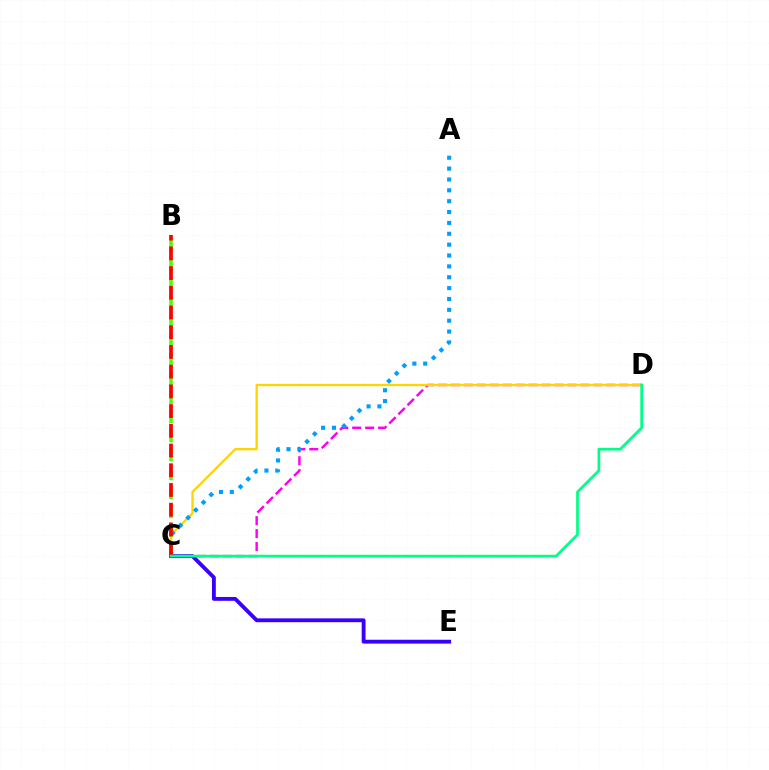{('C', 'D'): [{'color': '#ff00ed', 'line_style': 'dashed', 'thickness': 1.76}, {'color': '#ffd500', 'line_style': 'solid', 'thickness': 1.68}, {'color': '#00ff86', 'line_style': 'solid', 'thickness': 1.97}], ('B', 'C'): [{'color': '#4fff00', 'line_style': 'dashed', 'thickness': 2.58}, {'color': '#ff0000', 'line_style': 'dashed', 'thickness': 2.68}], ('C', 'E'): [{'color': '#3700ff', 'line_style': 'solid', 'thickness': 2.77}], ('A', 'C'): [{'color': '#009eff', 'line_style': 'dotted', 'thickness': 2.95}]}